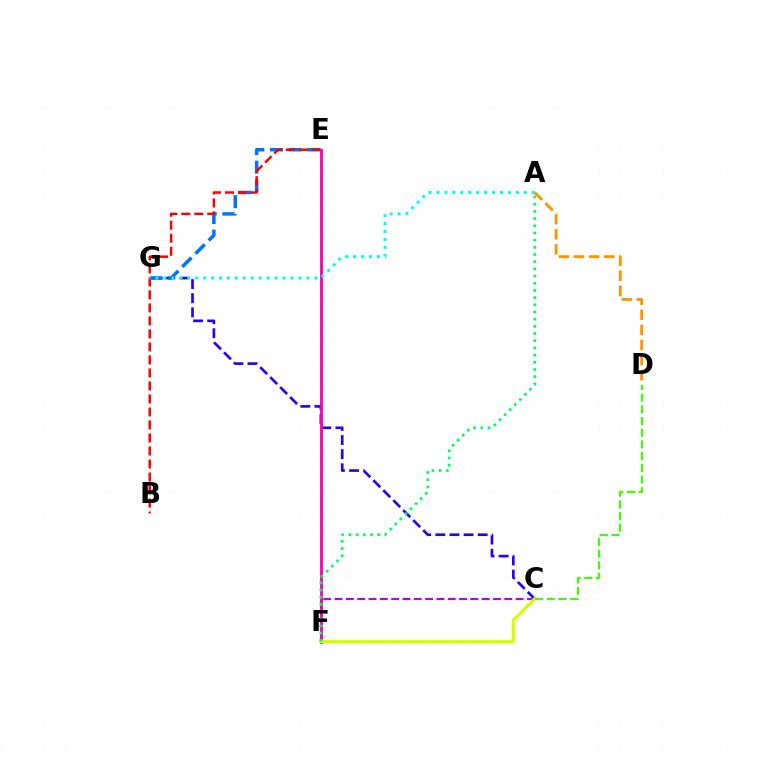{('C', 'G'): [{'color': '#2500ff', 'line_style': 'dashed', 'thickness': 1.92}], ('E', 'G'): [{'color': '#0074ff', 'line_style': 'dashed', 'thickness': 2.53}], ('C', 'F'): [{'color': '#b900ff', 'line_style': 'dashed', 'thickness': 1.54}, {'color': '#d1ff00', 'line_style': 'solid', 'thickness': 2.28}], ('B', 'E'): [{'color': '#ff0000', 'line_style': 'dashed', 'thickness': 1.77}], ('E', 'F'): [{'color': '#ff00ac', 'line_style': 'solid', 'thickness': 2.05}], ('A', 'G'): [{'color': '#00fff6', 'line_style': 'dotted', 'thickness': 2.16}], ('A', 'D'): [{'color': '#ff9400', 'line_style': 'dashed', 'thickness': 2.05}], ('A', 'F'): [{'color': '#00ff5c', 'line_style': 'dotted', 'thickness': 1.95}], ('C', 'D'): [{'color': '#3dff00', 'line_style': 'dashed', 'thickness': 1.59}]}